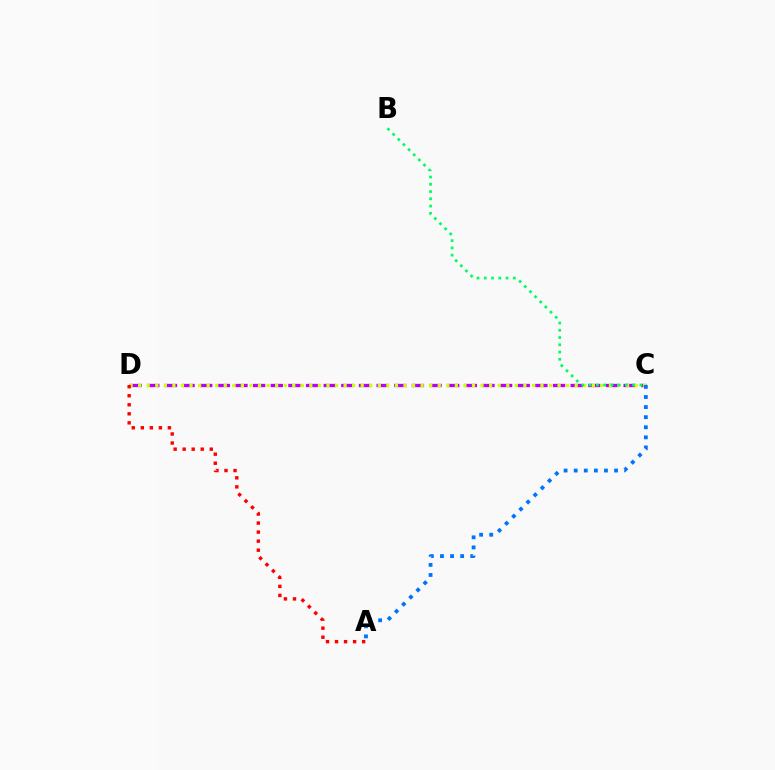{('C', 'D'): [{'color': '#b900ff', 'line_style': 'dashed', 'thickness': 2.4}, {'color': '#d1ff00', 'line_style': 'dotted', 'thickness': 2.33}], ('A', 'C'): [{'color': '#0074ff', 'line_style': 'dotted', 'thickness': 2.74}], ('A', 'D'): [{'color': '#ff0000', 'line_style': 'dotted', 'thickness': 2.45}], ('B', 'C'): [{'color': '#00ff5c', 'line_style': 'dotted', 'thickness': 1.97}]}